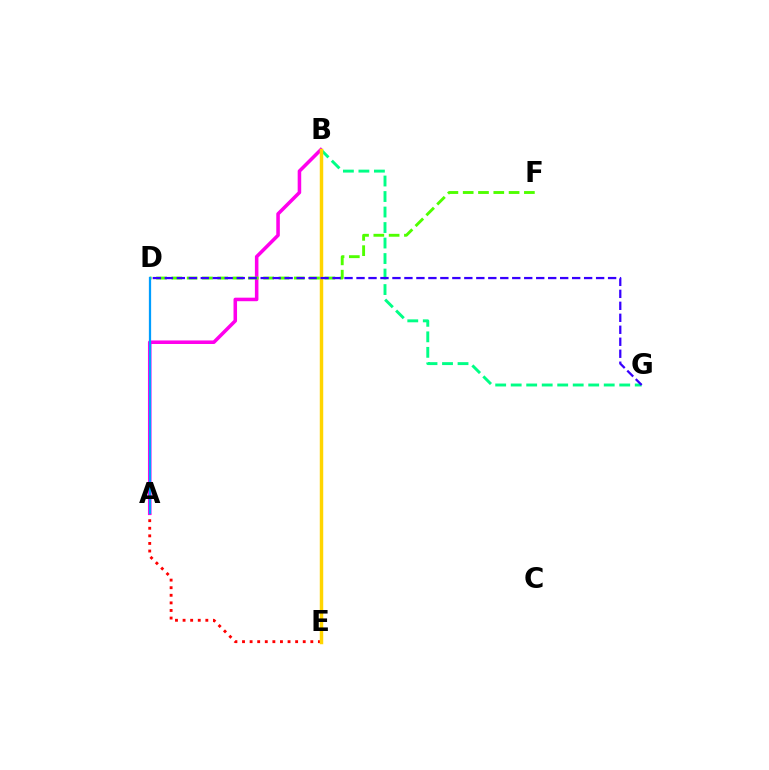{('A', 'E'): [{'color': '#ff0000', 'line_style': 'dotted', 'thickness': 2.06}], ('A', 'B'): [{'color': '#ff00ed', 'line_style': 'solid', 'thickness': 2.55}], ('B', 'G'): [{'color': '#00ff86', 'line_style': 'dashed', 'thickness': 2.11}], ('B', 'E'): [{'color': '#ffd500', 'line_style': 'solid', 'thickness': 2.49}], ('D', 'F'): [{'color': '#4fff00', 'line_style': 'dashed', 'thickness': 2.08}], ('D', 'G'): [{'color': '#3700ff', 'line_style': 'dashed', 'thickness': 1.63}], ('A', 'D'): [{'color': '#009eff', 'line_style': 'solid', 'thickness': 1.62}]}